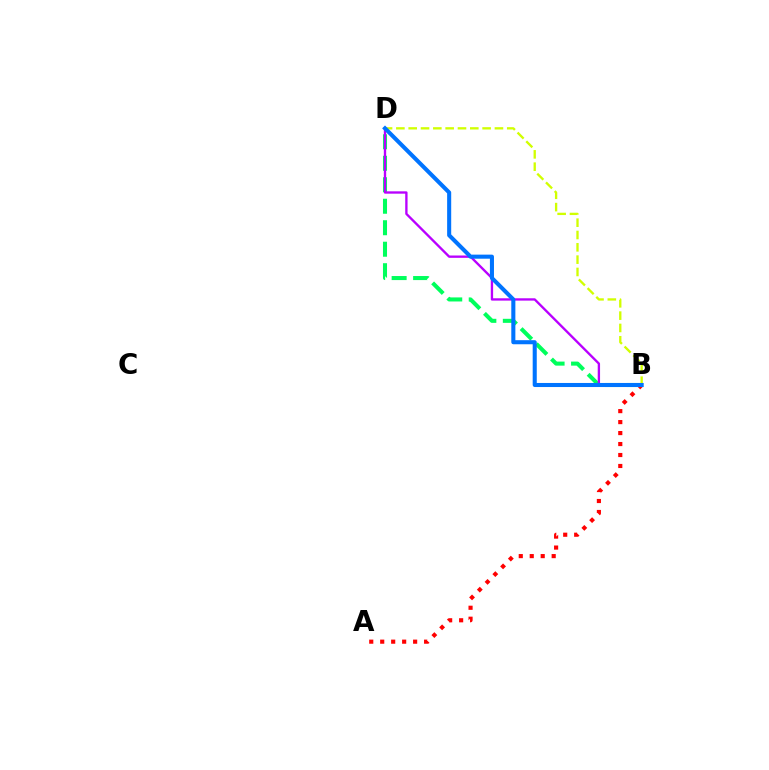{('B', 'D'): [{'color': '#00ff5c', 'line_style': 'dashed', 'thickness': 2.92}, {'color': '#b900ff', 'line_style': 'solid', 'thickness': 1.69}, {'color': '#d1ff00', 'line_style': 'dashed', 'thickness': 1.67}, {'color': '#0074ff', 'line_style': 'solid', 'thickness': 2.93}], ('A', 'B'): [{'color': '#ff0000', 'line_style': 'dotted', 'thickness': 2.98}]}